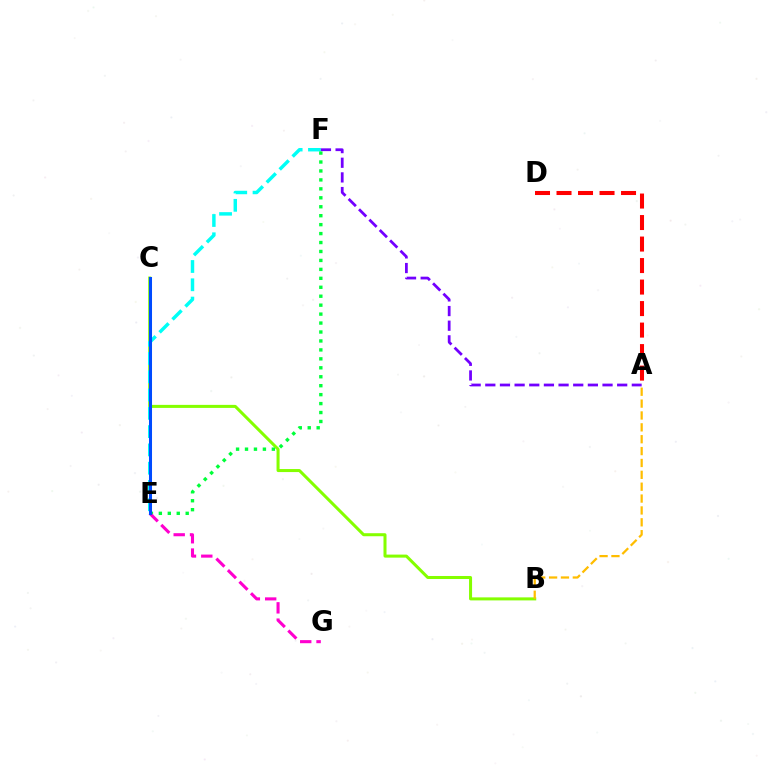{('B', 'C'): [{'color': '#84ff00', 'line_style': 'solid', 'thickness': 2.18}], ('E', 'F'): [{'color': '#00fff6', 'line_style': 'dashed', 'thickness': 2.48}, {'color': '#00ff39', 'line_style': 'dotted', 'thickness': 2.43}], ('A', 'B'): [{'color': '#ffbd00', 'line_style': 'dashed', 'thickness': 1.61}], ('A', 'D'): [{'color': '#ff0000', 'line_style': 'dashed', 'thickness': 2.92}], ('E', 'G'): [{'color': '#ff00cf', 'line_style': 'dashed', 'thickness': 2.22}], ('C', 'E'): [{'color': '#004bff', 'line_style': 'solid', 'thickness': 2.19}], ('A', 'F'): [{'color': '#7200ff', 'line_style': 'dashed', 'thickness': 1.99}]}